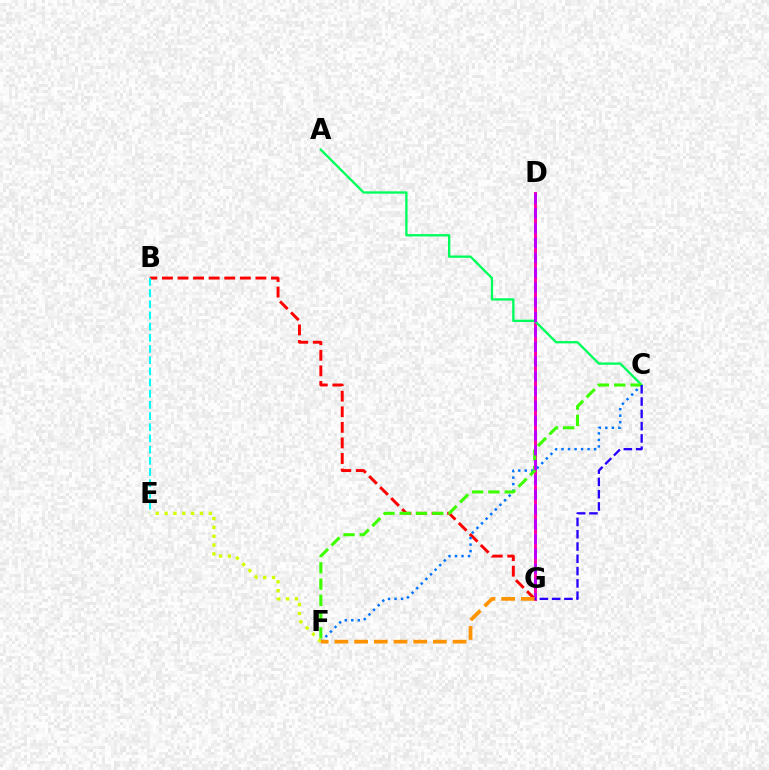{('D', 'G'): [{'color': '#ff00ac', 'line_style': 'solid', 'thickness': 2.14}, {'color': '#b900ff', 'line_style': 'dashed', 'thickness': 2.01}], ('B', 'G'): [{'color': '#ff0000', 'line_style': 'dashed', 'thickness': 2.12}], ('C', 'F'): [{'color': '#0074ff', 'line_style': 'dotted', 'thickness': 1.77}, {'color': '#3dff00', 'line_style': 'dashed', 'thickness': 2.21}], ('A', 'C'): [{'color': '#00ff5c', 'line_style': 'solid', 'thickness': 1.68}], ('E', 'F'): [{'color': '#d1ff00', 'line_style': 'dotted', 'thickness': 2.4}], ('B', 'E'): [{'color': '#00fff6', 'line_style': 'dashed', 'thickness': 1.52}], ('F', 'G'): [{'color': '#ff9400', 'line_style': 'dashed', 'thickness': 2.68}], ('C', 'G'): [{'color': '#2500ff', 'line_style': 'dashed', 'thickness': 1.67}]}